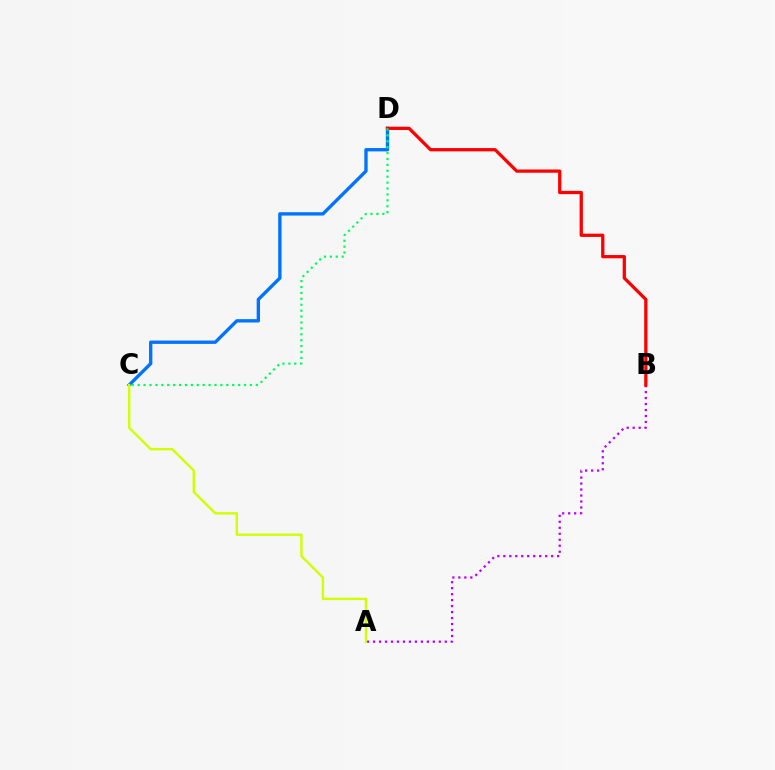{('C', 'D'): [{'color': '#0074ff', 'line_style': 'solid', 'thickness': 2.41}, {'color': '#00ff5c', 'line_style': 'dotted', 'thickness': 1.6}], ('A', 'B'): [{'color': '#b900ff', 'line_style': 'dotted', 'thickness': 1.62}], ('B', 'D'): [{'color': '#ff0000', 'line_style': 'solid', 'thickness': 2.35}], ('A', 'C'): [{'color': '#d1ff00', 'line_style': 'solid', 'thickness': 1.72}]}